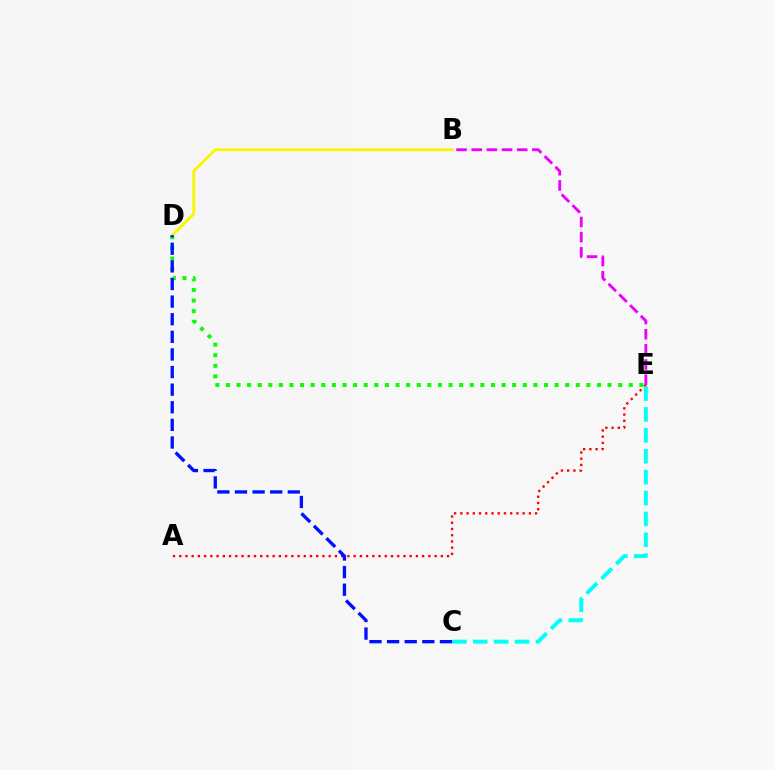{('B', 'D'): [{'color': '#fcf500', 'line_style': 'solid', 'thickness': 2.05}], ('A', 'E'): [{'color': '#ff0000', 'line_style': 'dotted', 'thickness': 1.69}], ('C', 'E'): [{'color': '#00fff6', 'line_style': 'dashed', 'thickness': 2.84}], ('B', 'E'): [{'color': '#ee00ff', 'line_style': 'dashed', 'thickness': 2.06}], ('D', 'E'): [{'color': '#08ff00', 'line_style': 'dotted', 'thickness': 2.88}], ('C', 'D'): [{'color': '#0010ff', 'line_style': 'dashed', 'thickness': 2.39}]}